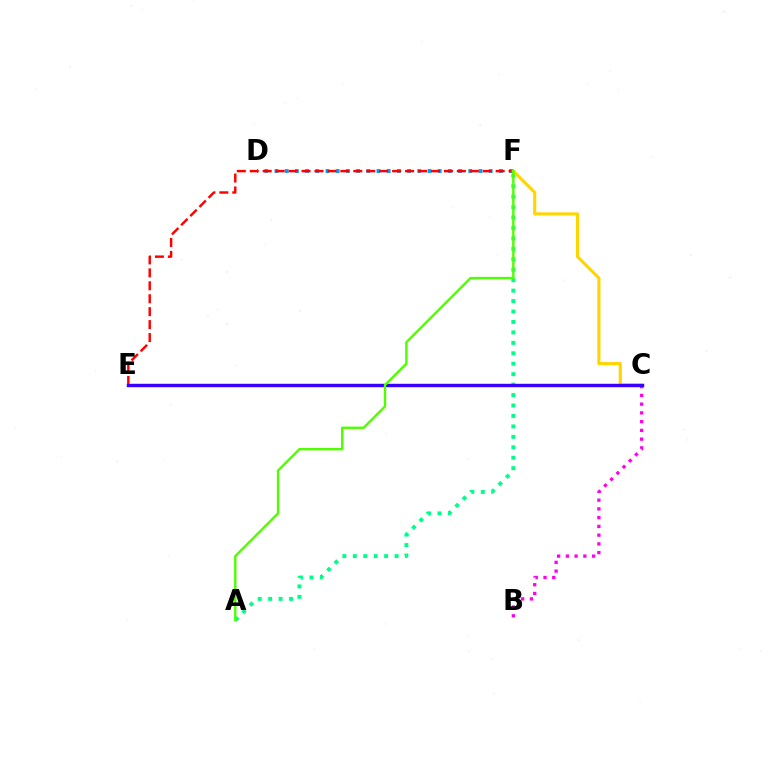{('D', 'F'): [{'color': '#009eff', 'line_style': 'dotted', 'thickness': 2.77}], ('B', 'C'): [{'color': '#ff00ed', 'line_style': 'dotted', 'thickness': 2.38}], ('A', 'F'): [{'color': '#00ff86', 'line_style': 'dotted', 'thickness': 2.84}, {'color': '#4fff00', 'line_style': 'solid', 'thickness': 1.73}], ('E', 'F'): [{'color': '#ff0000', 'line_style': 'dashed', 'thickness': 1.76}], ('C', 'F'): [{'color': '#ffd500', 'line_style': 'solid', 'thickness': 2.23}], ('C', 'E'): [{'color': '#3700ff', 'line_style': 'solid', 'thickness': 2.46}]}